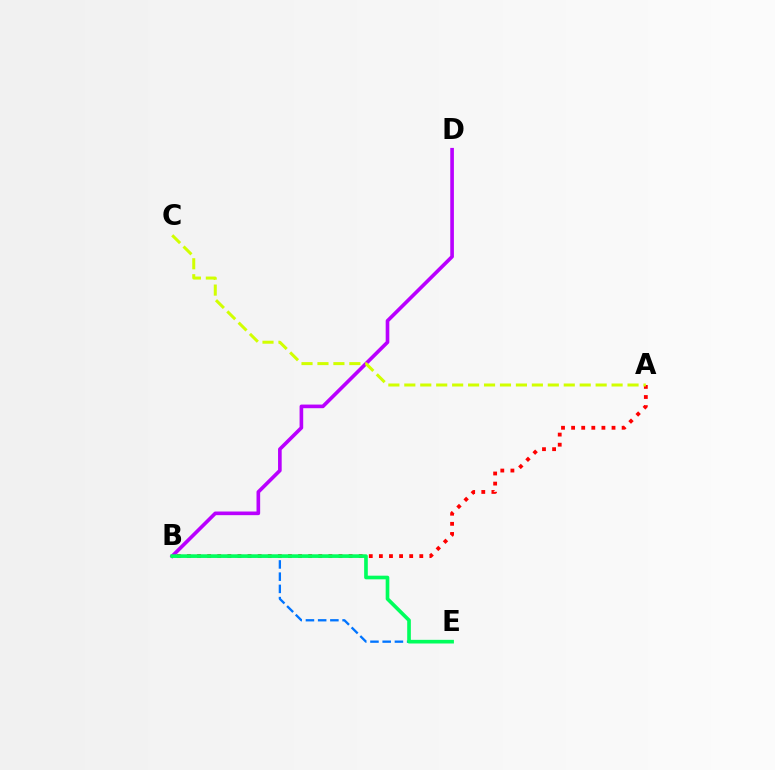{('A', 'B'): [{'color': '#ff0000', 'line_style': 'dotted', 'thickness': 2.74}], ('B', 'E'): [{'color': '#0074ff', 'line_style': 'dashed', 'thickness': 1.66}, {'color': '#00ff5c', 'line_style': 'solid', 'thickness': 2.63}], ('B', 'D'): [{'color': '#b900ff', 'line_style': 'solid', 'thickness': 2.62}], ('A', 'C'): [{'color': '#d1ff00', 'line_style': 'dashed', 'thickness': 2.17}]}